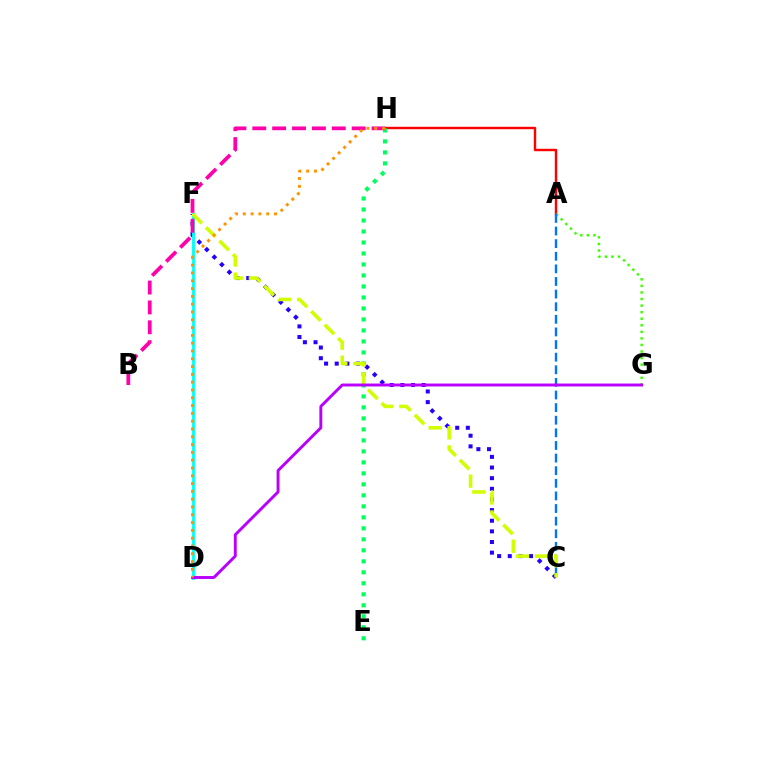{('A', 'H'): [{'color': '#ff0000', 'line_style': 'solid', 'thickness': 1.74}], ('A', 'G'): [{'color': '#3dff00', 'line_style': 'dotted', 'thickness': 1.78}], ('C', 'F'): [{'color': '#2500ff', 'line_style': 'dotted', 'thickness': 2.89}, {'color': '#d1ff00', 'line_style': 'dashed', 'thickness': 2.59}], ('D', 'F'): [{'color': '#00fff6', 'line_style': 'solid', 'thickness': 2.07}], ('A', 'C'): [{'color': '#0074ff', 'line_style': 'dashed', 'thickness': 1.71}], ('E', 'H'): [{'color': '#00ff5c', 'line_style': 'dotted', 'thickness': 2.99}], ('D', 'G'): [{'color': '#b900ff', 'line_style': 'solid', 'thickness': 2.1}], ('B', 'H'): [{'color': '#ff00ac', 'line_style': 'dashed', 'thickness': 2.7}], ('D', 'H'): [{'color': '#ff9400', 'line_style': 'dotted', 'thickness': 2.12}]}